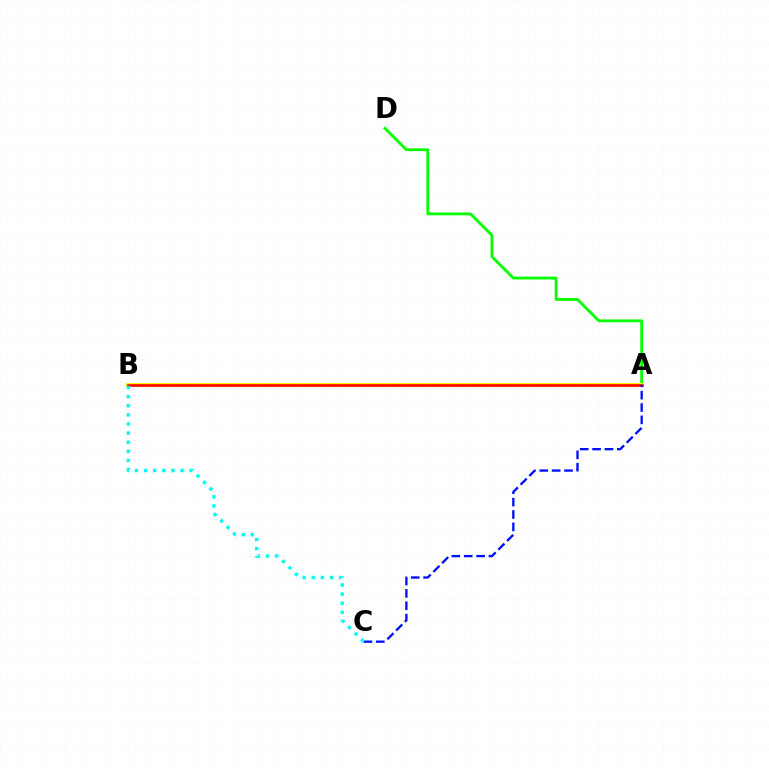{('A', 'D'): [{'color': '#08ff00', 'line_style': 'solid', 'thickness': 2.03}], ('A', 'B'): [{'color': '#ee00ff', 'line_style': 'solid', 'thickness': 2.66}, {'color': '#fcf500', 'line_style': 'solid', 'thickness': 2.87}, {'color': '#ff0000', 'line_style': 'solid', 'thickness': 1.89}], ('A', 'C'): [{'color': '#0010ff', 'line_style': 'dashed', 'thickness': 1.68}], ('B', 'C'): [{'color': '#00fff6', 'line_style': 'dotted', 'thickness': 2.48}]}